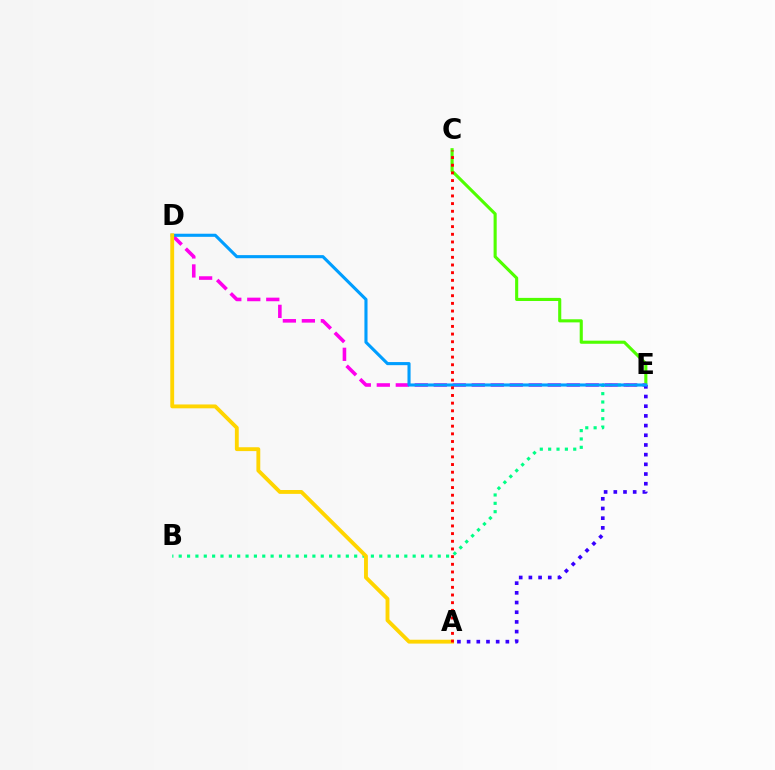{('C', 'E'): [{'color': '#4fff00', 'line_style': 'solid', 'thickness': 2.24}], ('B', 'E'): [{'color': '#00ff86', 'line_style': 'dotted', 'thickness': 2.27}], ('D', 'E'): [{'color': '#ff00ed', 'line_style': 'dashed', 'thickness': 2.58}, {'color': '#009eff', 'line_style': 'solid', 'thickness': 2.23}], ('A', 'E'): [{'color': '#3700ff', 'line_style': 'dotted', 'thickness': 2.63}], ('A', 'D'): [{'color': '#ffd500', 'line_style': 'solid', 'thickness': 2.78}], ('A', 'C'): [{'color': '#ff0000', 'line_style': 'dotted', 'thickness': 2.09}]}